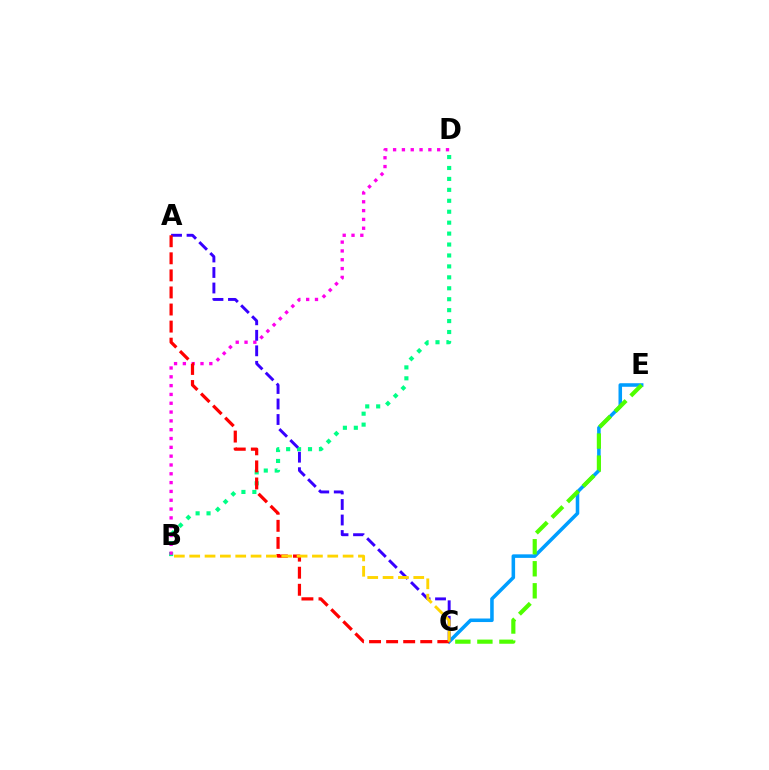{('B', 'D'): [{'color': '#00ff86', 'line_style': 'dotted', 'thickness': 2.97}, {'color': '#ff00ed', 'line_style': 'dotted', 'thickness': 2.4}], ('C', 'E'): [{'color': '#009eff', 'line_style': 'solid', 'thickness': 2.55}, {'color': '#4fff00', 'line_style': 'dashed', 'thickness': 2.99}], ('A', 'C'): [{'color': '#3700ff', 'line_style': 'dashed', 'thickness': 2.11}, {'color': '#ff0000', 'line_style': 'dashed', 'thickness': 2.32}], ('B', 'C'): [{'color': '#ffd500', 'line_style': 'dashed', 'thickness': 2.08}]}